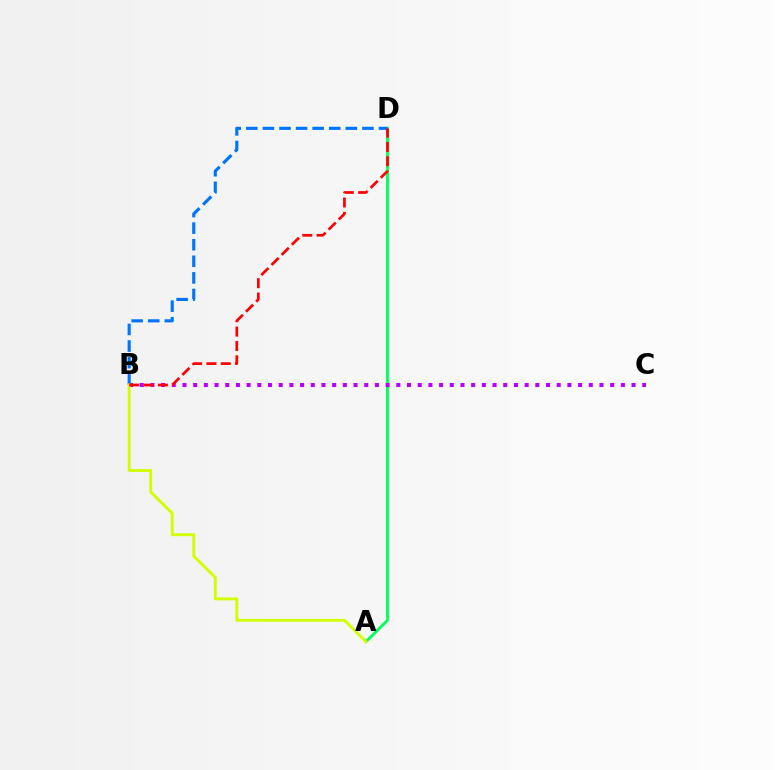{('A', 'D'): [{'color': '#00ff5c', 'line_style': 'solid', 'thickness': 2.05}], ('B', 'C'): [{'color': '#b900ff', 'line_style': 'dotted', 'thickness': 2.9}], ('B', 'D'): [{'color': '#0074ff', 'line_style': 'dashed', 'thickness': 2.25}, {'color': '#ff0000', 'line_style': 'dashed', 'thickness': 1.95}], ('A', 'B'): [{'color': '#d1ff00', 'line_style': 'solid', 'thickness': 2.09}]}